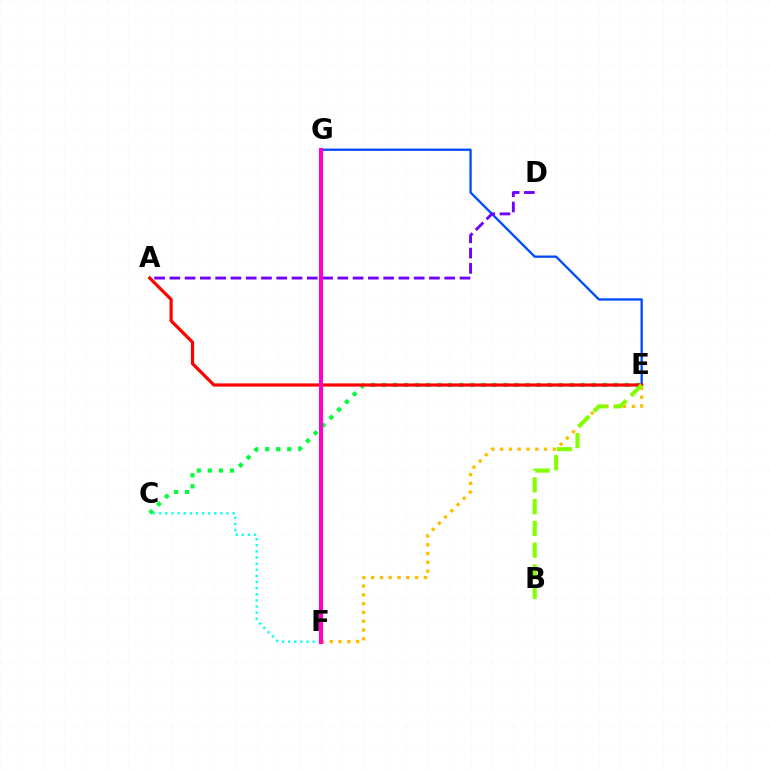{('C', 'F'): [{'color': '#00fff6', 'line_style': 'dotted', 'thickness': 1.66}], ('E', 'G'): [{'color': '#004bff', 'line_style': 'solid', 'thickness': 1.67}], ('C', 'E'): [{'color': '#00ff39', 'line_style': 'dotted', 'thickness': 3.0}], ('E', 'F'): [{'color': '#ffbd00', 'line_style': 'dotted', 'thickness': 2.39}], ('A', 'E'): [{'color': '#ff0000', 'line_style': 'solid', 'thickness': 2.31}], ('B', 'E'): [{'color': '#84ff00', 'line_style': 'dashed', 'thickness': 2.96}], ('A', 'D'): [{'color': '#7200ff', 'line_style': 'dashed', 'thickness': 2.07}], ('F', 'G'): [{'color': '#ff00cf', 'line_style': 'solid', 'thickness': 2.95}]}